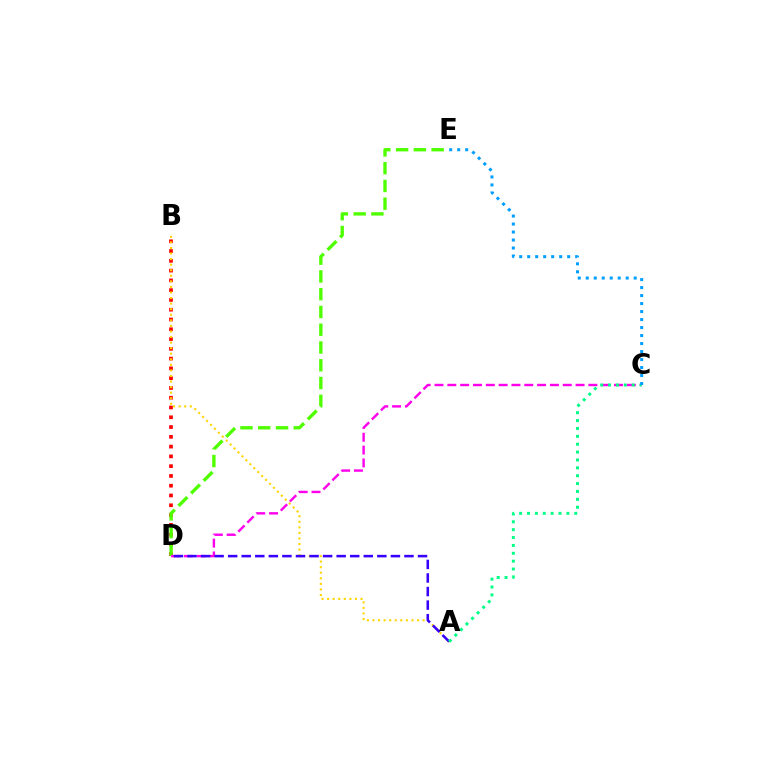{('B', 'D'): [{'color': '#ff0000', 'line_style': 'dotted', 'thickness': 2.66}], ('D', 'E'): [{'color': '#4fff00', 'line_style': 'dashed', 'thickness': 2.41}], ('C', 'D'): [{'color': '#ff00ed', 'line_style': 'dashed', 'thickness': 1.74}], ('A', 'B'): [{'color': '#ffd500', 'line_style': 'dotted', 'thickness': 1.51}], ('A', 'D'): [{'color': '#3700ff', 'line_style': 'dashed', 'thickness': 1.84}], ('A', 'C'): [{'color': '#00ff86', 'line_style': 'dotted', 'thickness': 2.14}], ('C', 'E'): [{'color': '#009eff', 'line_style': 'dotted', 'thickness': 2.17}]}